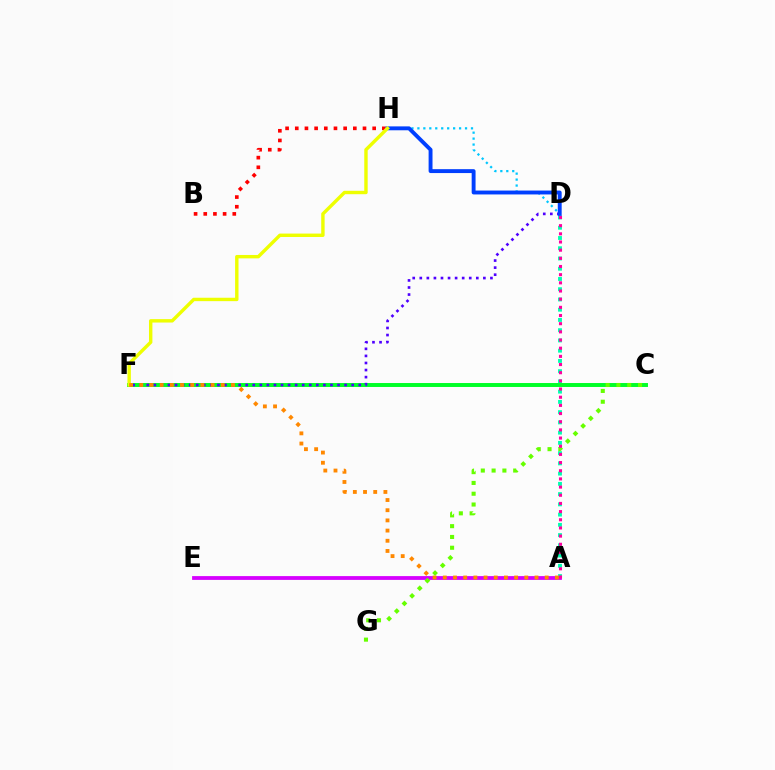{('A', 'D'): [{'color': '#00ffaf', 'line_style': 'dotted', 'thickness': 2.78}, {'color': '#ff00a0', 'line_style': 'dotted', 'thickness': 2.22}], ('B', 'H'): [{'color': '#ff0000', 'line_style': 'dotted', 'thickness': 2.63}], ('A', 'E'): [{'color': '#d600ff', 'line_style': 'solid', 'thickness': 2.73}], ('C', 'F'): [{'color': '#00ff27', 'line_style': 'solid', 'thickness': 2.84}], ('D', 'H'): [{'color': '#00c7ff', 'line_style': 'dotted', 'thickness': 1.62}, {'color': '#003fff', 'line_style': 'solid', 'thickness': 2.8}], ('D', 'F'): [{'color': '#4f00ff', 'line_style': 'dotted', 'thickness': 1.92}], ('C', 'G'): [{'color': '#66ff00', 'line_style': 'dotted', 'thickness': 2.93}], ('F', 'H'): [{'color': '#eeff00', 'line_style': 'solid', 'thickness': 2.45}], ('A', 'F'): [{'color': '#ff8800', 'line_style': 'dotted', 'thickness': 2.77}]}